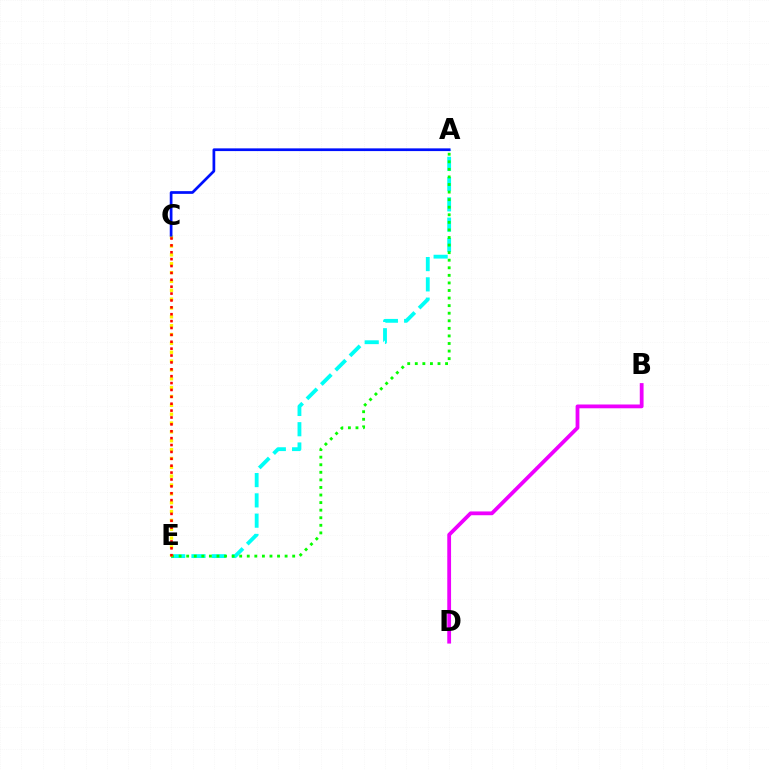{('A', 'E'): [{'color': '#00fff6', 'line_style': 'dashed', 'thickness': 2.76}, {'color': '#08ff00', 'line_style': 'dotted', 'thickness': 2.06}], ('B', 'D'): [{'color': '#ee00ff', 'line_style': 'solid', 'thickness': 2.73}], ('C', 'E'): [{'color': '#fcf500', 'line_style': 'dotted', 'thickness': 2.4}, {'color': '#ff0000', 'line_style': 'dotted', 'thickness': 1.87}], ('A', 'C'): [{'color': '#0010ff', 'line_style': 'solid', 'thickness': 1.96}]}